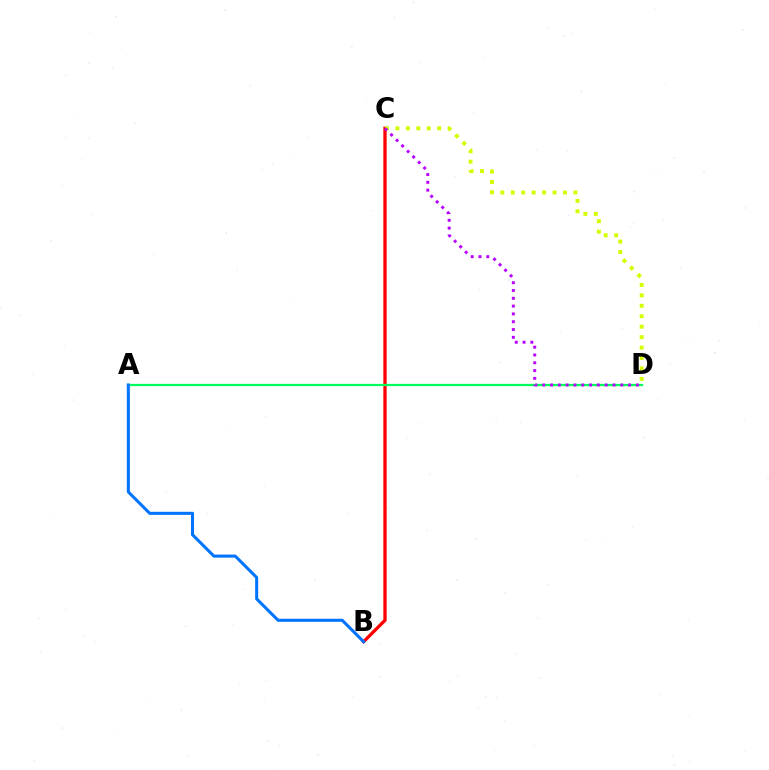{('B', 'C'): [{'color': '#ff0000', 'line_style': 'solid', 'thickness': 2.39}], ('A', 'D'): [{'color': '#00ff5c', 'line_style': 'solid', 'thickness': 1.63}], ('C', 'D'): [{'color': '#d1ff00', 'line_style': 'dotted', 'thickness': 2.84}, {'color': '#b900ff', 'line_style': 'dotted', 'thickness': 2.12}], ('A', 'B'): [{'color': '#0074ff', 'line_style': 'solid', 'thickness': 2.19}]}